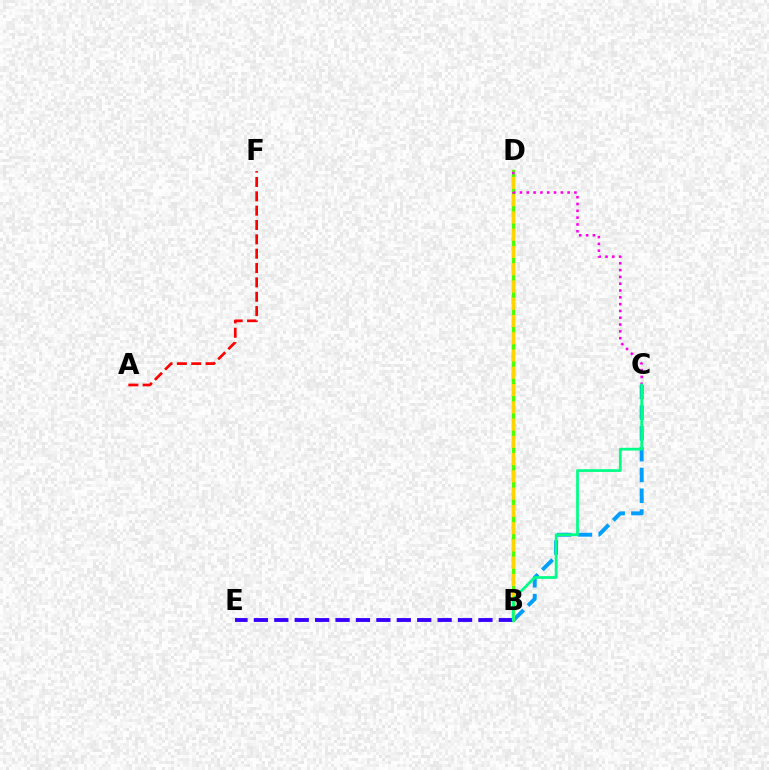{('B', 'D'): [{'color': '#4fff00', 'line_style': 'solid', 'thickness': 2.48}, {'color': '#ffd500', 'line_style': 'dashed', 'thickness': 2.35}], ('B', 'E'): [{'color': '#3700ff', 'line_style': 'dashed', 'thickness': 2.77}], ('A', 'F'): [{'color': '#ff0000', 'line_style': 'dashed', 'thickness': 1.95}], ('C', 'D'): [{'color': '#ff00ed', 'line_style': 'dotted', 'thickness': 1.85}], ('B', 'C'): [{'color': '#009eff', 'line_style': 'dashed', 'thickness': 2.83}, {'color': '#00ff86', 'line_style': 'solid', 'thickness': 1.97}]}